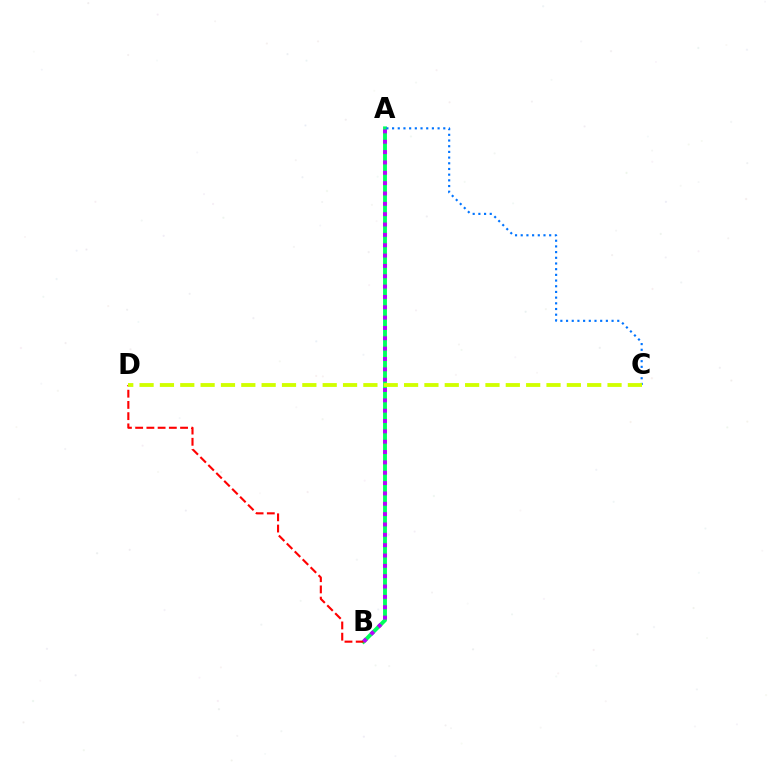{('A', 'B'): [{'color': '#00ff5c', 'line_style': 'solid', 'thickness': 2.78}, {'color': '#b900ff', 'line_style': 'dotted', 'thickness': 2.81}], ('B', 'D'): [{'color': '#ff0000', 'line_style': 'dashed', 'thickness': 1.53}], ('A', 'C'): [{'color': '#0074ff', 'line_style': 'dotted', 'thickness': 1.55}], ('C', 'D'): [{'color': '#d1ff00', 'line_style': 'dashed', 'thickness': 2.76}]}